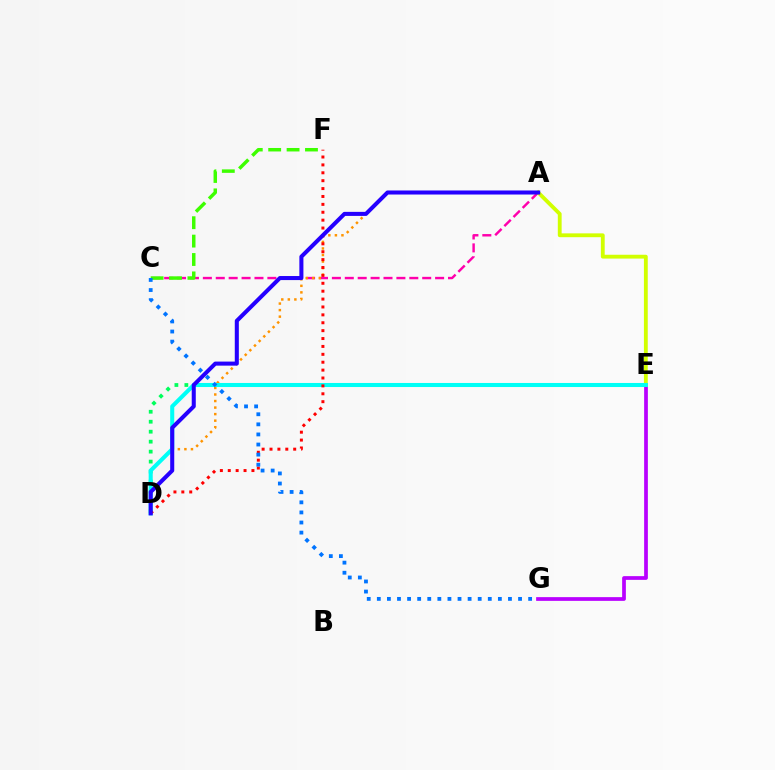{('E', 'G'): [{'color': '#b900ff', 'line_style': 'solid', 'thickness': 2.68}], ('A', 'C'): [{'color': '#ff00ac', 'line_style': 'dashed', 'thickness': 1.75}], ('D', 'E'): [{'color': '#00ff5c', 'line_style': 'dotted', 'thickness': 2.71}, {'color': '#00fff6', 'line_style': 'solid', 'thickness': 2.92}], ('C', 'F'): [{'color': '#3dff00', 'line_style': 'dashed', 'thickness': 2.5}], ('A', 'D'): [{'color': '#ff9400', 'line_style': 'dotted', 'thickness': 1.78}, {'color': '#2500ff', 'line_style': 'solid', 'thickness': 2.92}], ('A', 'E'): [{'color': '#d1ff00', 'line_style': 'solid', 'thickness': 2.76}], ('D', 'F'): [{'color': '#ff0000', 'line_style': 'dotted', 'thickness': 2.14}], ('C', 'G'): [{'color': '#0074ff', 'line_style': 'dotted', 'thickness': 2.74}]}